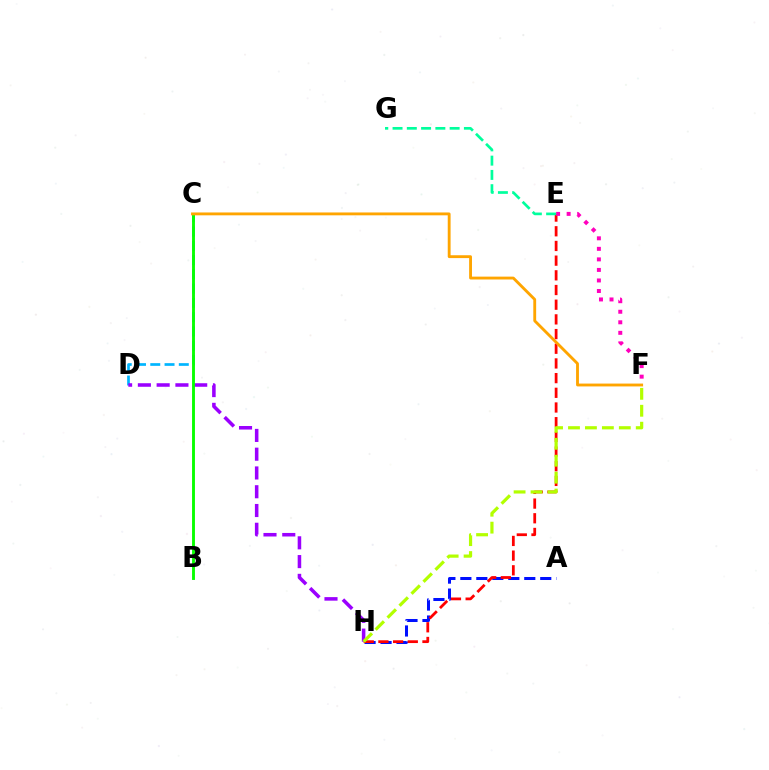{('A', 'H'): [{'color': '#0010ff', 'line_style': 'dashed', 'thickness': 2.17}], ('C', 'D'): [{'color': '#00b5ff', 'line_style': 'dashed', 'thickness': 1.94}], ('E', 'H'): [{'color': '#ff0000', 'line_style': 'dashed', 'thickness': 1.99}], ('E', 'F'): [{'color': '#ff00bd', 'line_style': 'dotted', 'thickness': 2.86}], ('D', 'H'): [{'color': '#9b00ff', 'line_style': 'dashed', 'thickness': 2.55}], ('E', 'G'): [{'color': '#00ff9d', 'line_style': 'dashed', 'thickness': 1.94}], ('F', 'H'): [{'color': '#b3ff00', 'line_style': 'dashed', 'thickness': 2.3}], ('B', 'C'): [{'color': '#08ff00', 'line_style': 'solid', 'thickness': 2.08}], ('C', 'F'): [{'color': '#ffa500', 'line_style': 'solid', 'thickness': 2.05}]}